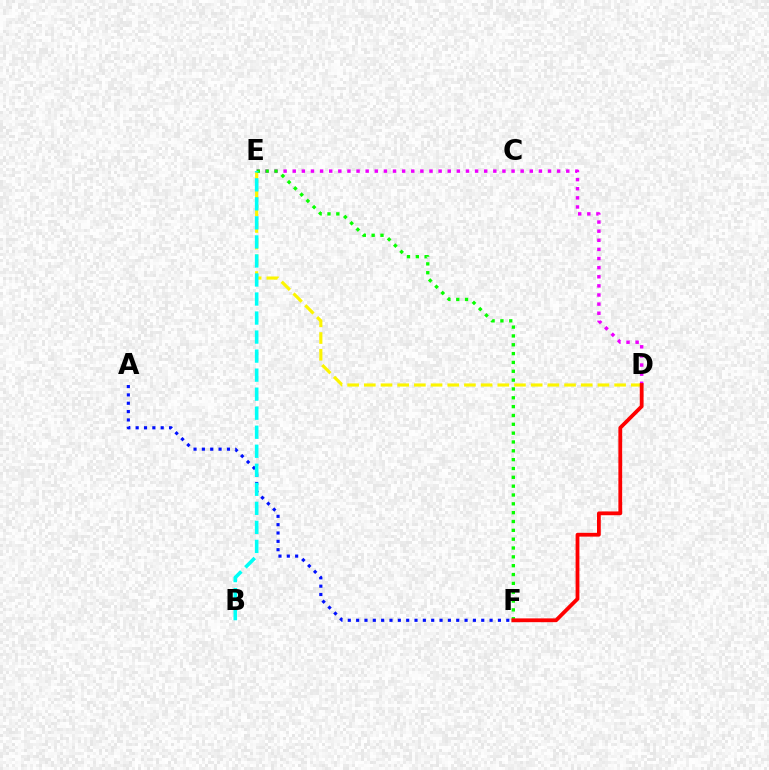{('D', 'E'): [{'color': '#ee00ff', 'line_style': 'dotted', 'thickness': 2.48}, {'color': '#fcf500', 'line_style': 'dashed', 'thickness': 2.27}], ('E', 'F'): [{'color': '#08ff00', 'line_style': 'dotted', 'thickness': 2.4}], ('A', 'F'): [{'color': '#0010ff', 'line_style': 'dotted', 'thickness': 2.27}], ('B', 'E'): [{'color': '#00fff6', 'line_style': 'dashed', 'thickness': 2.58}], ('D', 'F'): [{'color': '#ff0000', 'line_style': 'solid', 'thickness': 2.73}]}